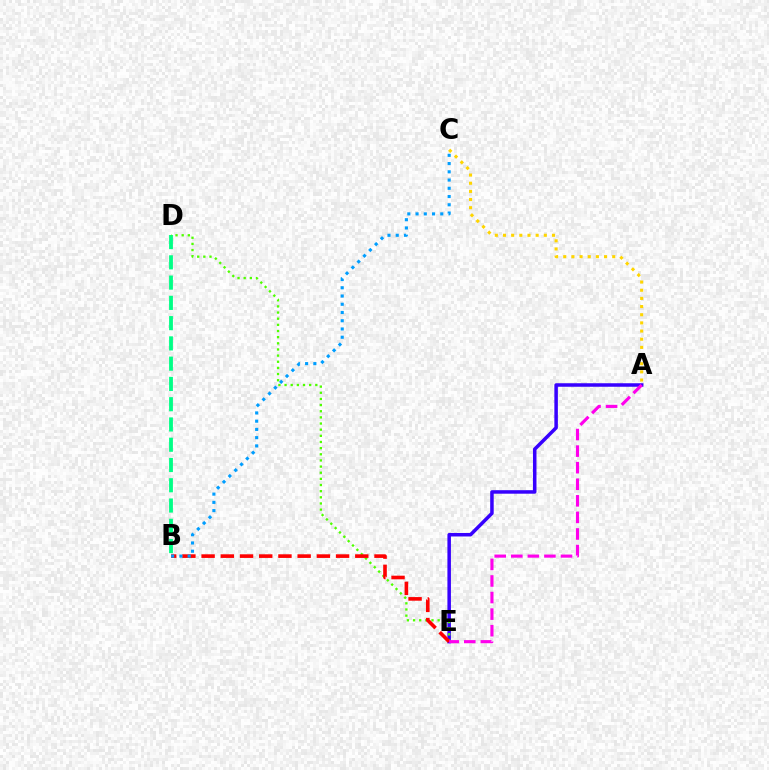{('A', 'E'): [{'color': '#3700ff', 'line_style': 'solid', 'thickness': 2.52}, {'color': '#ff00ed', 'line_style': 'dashed', 'thickness': 2.25}], ('B', 'D'): [{'color': '#00ff86', 'line_style': 'dashed', 'thickness': 2.75}], ('D', 'E'): [{'color': '#4fff00', 'line_style': 'dotted', 'thickness': 1.67}], ('B', 'E'): [{'color': '#ff0000', 'line_style': 'dashed', 'thickness': 2.61}], ('B', 'C'): [{'color': '#009eff', 'line_style': 'dotted', 'thickness': 2.24}], ('A', 'C'): [{'color': '#ffd500', 'line_style': 'dotted', 'thickness': 2.22}]}